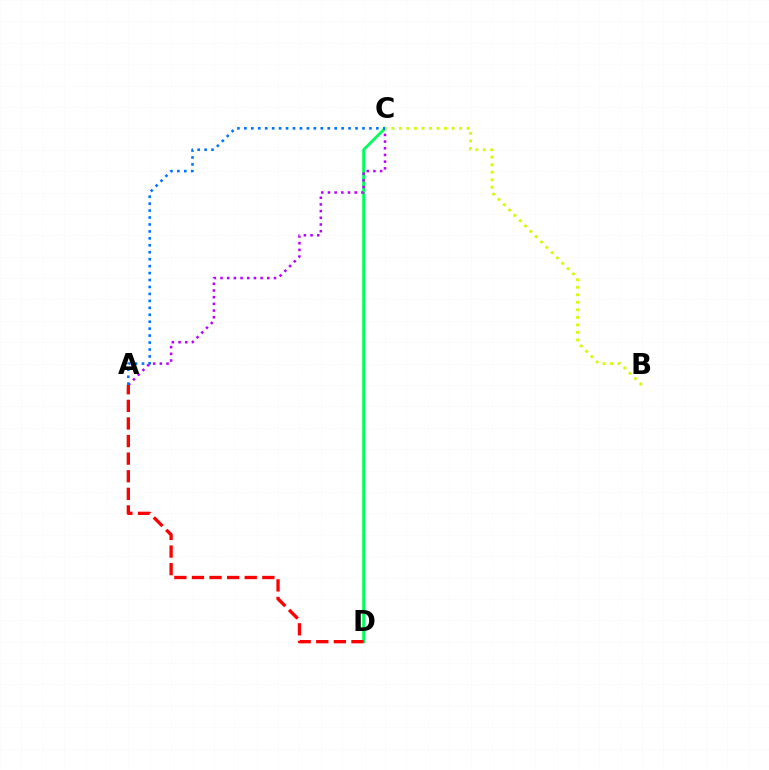{('C', 'D'): [{'color': '#00ff5c', 'line_style': 'solid', 'thickness': 2.03}], ('A', 'C'): [{'color': '#b900ff', 'line_style': 'dotted', 'thickness': 1.82}, {'color': '#0074ff', 'line_style': 'dotted', 'thickness': 1.89}], ('B', 'C'): [{'color': '#d1ff00', 'line_style': 'dotted', 'thickness': 2.04}], ('A', 'D'): [{'color': '#ff0000', 'line_style': 'dashed', 'thickness': 2.39}]}